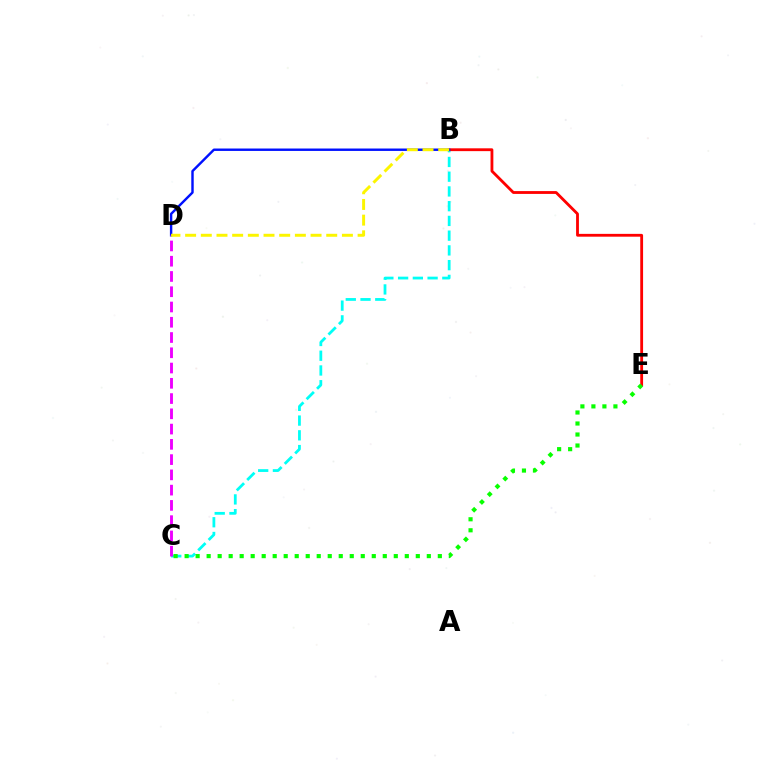{('B', 'C'): [{'color': '#00fff6', 'line_style': 'dashed', 'thickness': 2.0}], ('B', 'E'): [{'color': '#ff0000', 'line_style': 'solid', 'thickness': 2.03}], ('C', 'E'): [{'color': '#08ff00', 'line_style': 'dotted', 'thickness': 2.99}], ('B', 'D'): [{'color': '#0010ff', 'line_style': 'solid', 'thickness': 1.74}, {'color': '#fcf500', 'line_style': 'dashed', 'thickness': 2.13}], ('C', 'D'): [{'color': '#ee00ff', 'line_style': 'dashed', 'thickness': 2.07}]}